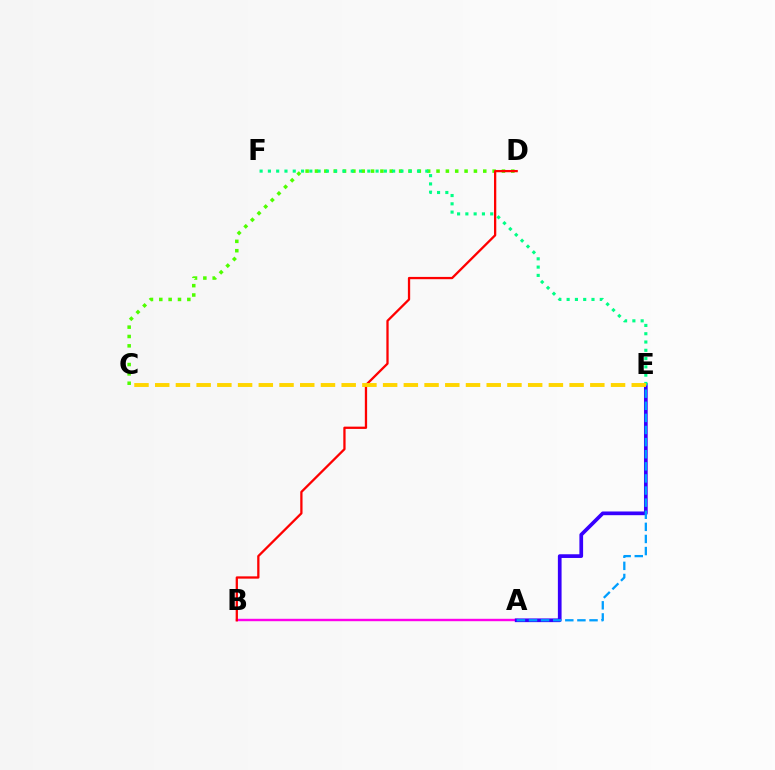{('C', 'D'): [{'color': '#4fff00', 'line_style': 'dotted', 'thickness': 2.54}], ('A', 'B'): [{'color': '#ff00ed', 'line_style': 'solid', 'thickness': 1.74}], ('A', 'E'): [{'color': '#3700ff', 'line_style': 'solid', 'thickness': 2.67}, {'color': '#009eff', 'line_style': 'dashed', 'thickness': 1.64}], ('B', 'D'): [{'color': '#ff0000', 'line_style': 'solid', 'thickness': 1.65}], ('E', 'F'): [{'color': '#00ff86', 'line_style': 'dotted', 'thickness': 2.25}], ('C', 'E'): [{'color': '#ffd500', 'line_style': 'dashed', 'thickness': 2.81}]}